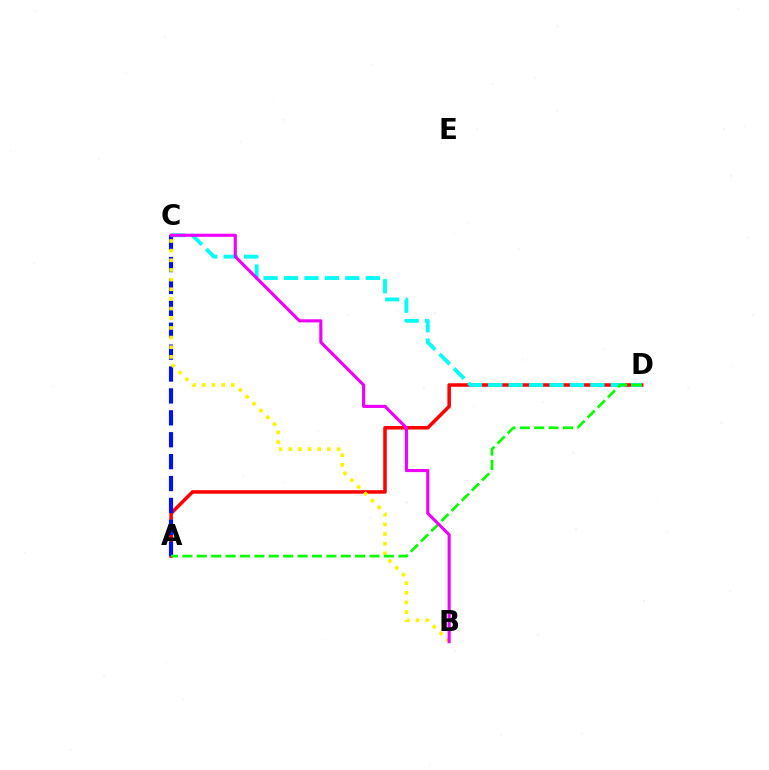{('A', 'D'): [{'color': '#ff0000', 'line_style': 'solid', 'thickness': 2.54}, {'color': '#08ff00', 'line_style': 'dashed', 'thickness': 1.96}], ('A', 'C'): [{'color': '#0010ff', 'line_style': 'dashed', 'thickness': 2.97}], ('C', 'D'): [{'color': '#00fff6', 'line_style': 'dashed', 'thickness': 2.78}], ('B', 'C'): [{'color': '#fcf500', 'line_style': 'dotted', 'thickness': 2.62}, {'color': '#ee00ff', 'line_style': 'solid', 'thickness': 2.24}]}